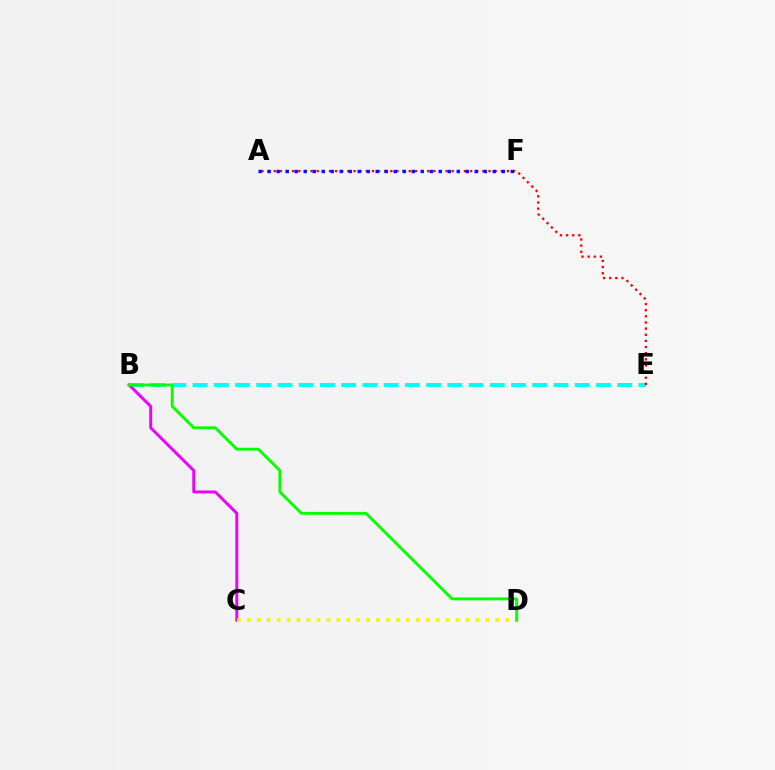{('B', 'E'): [{'color': '#00fff6', 'line_style': 'dashed', 'thickness': 2.88}], ('B', 'C'): [{'color': '#ee00ff', 'line_style': 'solid', 'thickness': 2.13}], ('C', 'D'): [{'color': '#fcf500', 'line_style': 'dotted', 'thickness': 2.7}], ('A', 'E'): [{'color': '#ff0000', 'line_style': 'dotted', 'thickness': 1.67}], ('A', 'F'): [{'color': '#0010ff', 'line_style': 'dotted', 'thickness': 2.45}], ('B', 'D'): [{'color': '#08ff00', 'line_style': 'solid', 'thickness': 2.09}]}